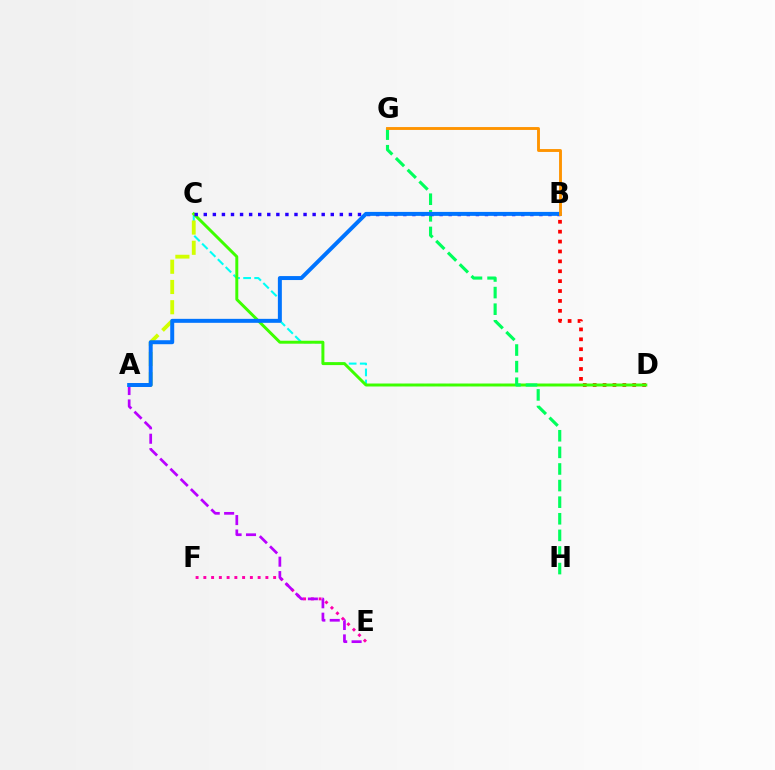{('C', 'D'): [{'color': '#00fff6', 'line_style': 'dashed', 'thickness': 1.5}, {'color': '#3dff00', 'line_style': 'solid', 'thickness': 2.13}], ('B', 'D'): [{'color': '#ff0000', 'line_style': 'dotted', 'thickness': 2.69}], ('E', 'F'): [{'color': '#ff00ac', 'line_style': 'dotted', 'thickness': 2.11}], ('A', 'E'): [{'color': '#b900ff', 'line_style': 'dashed', 'thickness': 1.96}], ('A', 'C'): [{'color': '#d1ff00', 'line_style': 'dashed', 'thickness': 2.75}], ('G', 'H'): [{'color': '#00ff5c', 'line_style': 'dashed', 'thickness': 2.26}], ('B', 'C'): [{'color': '#2500ff', 'line_style': 'dotted', 'thickness': 2.46}], ('A', 'B'): [{'color': '#0074ff', 'line_style': 'solid', 'thickness': 2.86}], ('B', 'G'): [{'color': '#ff9400', 'line_style': 'solid', 'thickness': 2.08}]}